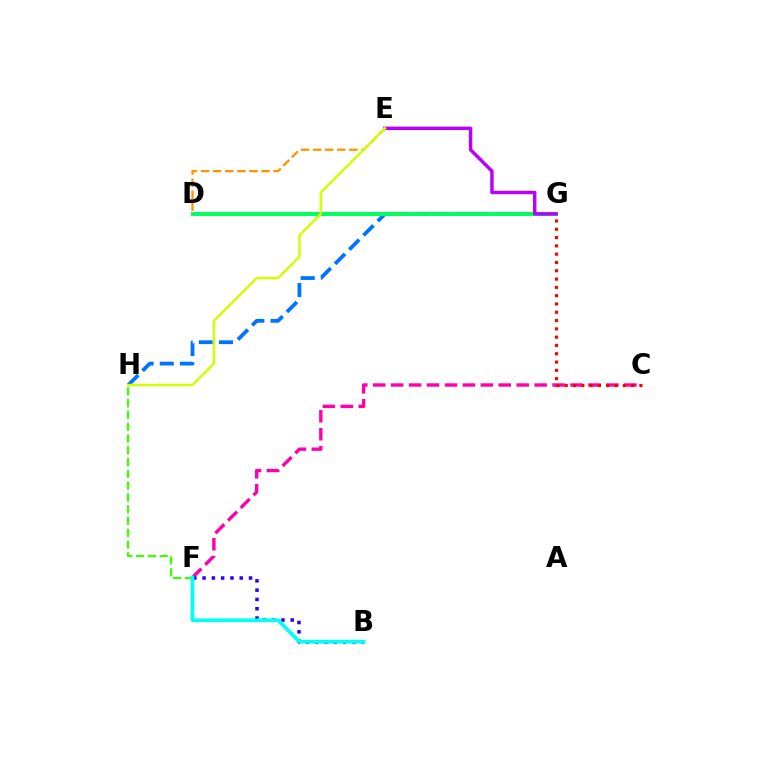{('C', 'F'): [{'color': '#ff00ac', 'line_style': 'dashed', 'thickness': 2.44}], ('G', 'H'): [{'color': '#0074ff', 'line_style': 'dashed', 'thickness': 2.74}], ('D', 'G'): [{'color': '#00ff5c', 'line_style': 'solid', 'thickness': 2.84}], ('F', 'H'): [{'color': '#3dff00', 'line_style': 'dashed', 'thickness': 1.6}], ('B', 'F'): [{'color': '#2500ff', 'line_style': 'dotted', 'thickness': 2.53}, {'color': '#00fff6', 'line_style': 'solid', 'thickness': 2.66}], ('C', 'G'): [{'color': '#ff0000', 'line_style': 'dotted', 'thickness': 2.25}], ('D', 'E'): [{'color': '#ff9400', 'line_style': 'dashed', 'thickness': 1.64}], ('E', 'G'): [{'color': '#b900ff', 'line_style': 'solid', 'thickness': 2.48}], ('E', 'H'): [{'color': '#d1ff00', 'line_style': 'solid', 'thickness': 1.78}]}